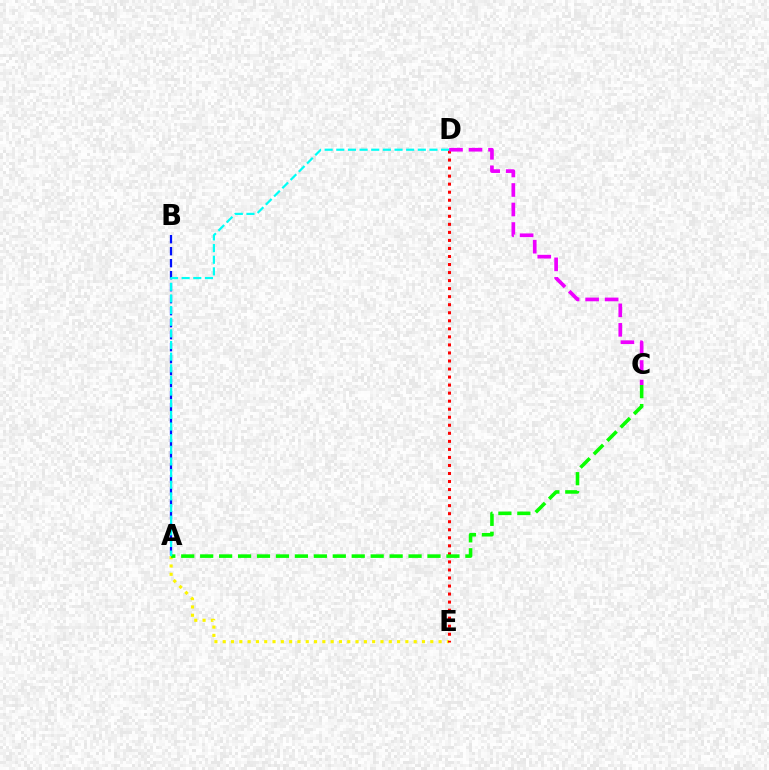{('A', 'E'): [{'color': '#fcf500', 'line_style': 'dotted', 'thickness': 2.26}], ('A', 'B'): [{'color': '#0010ff', 'line_style': 'dashed', 'thickness': 1.63}], ('D', 'E'): [{'color': '#ff0000', 'line_style': 'dotted', 'thickness': 2.18}], ('A', 'C'): [{'color': '#08ff00', 'line_style': 'dashed', 'thickness': 2.57}], ('A', 'D'): [{'color': '#00fff6', 'line_style': 'dashed', 'thickness': 1.58}], ('C', 'D'): [{'color': '#ee00ff', 'line_style': 'dashed', 'thickness': 2.65}]}